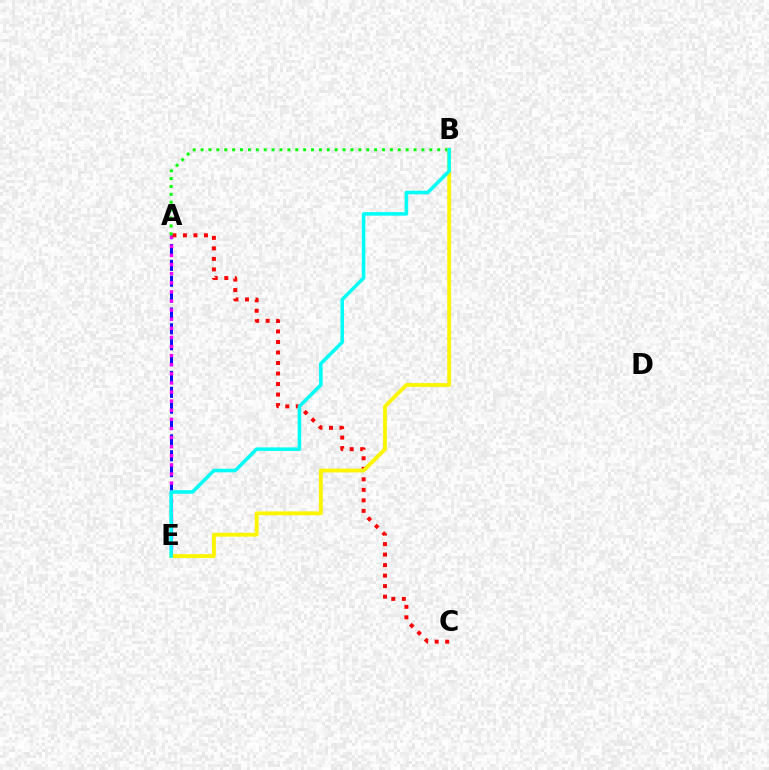{('A', 'E'): [{'color': '#0010ff', 'line_style': 'dashed', 'thickness': 2.16}, {'color': '#ee00ff', 'line_style': 'dotted', 'thickness': 2.47}], ('A', 'C'): [{'color': '#ff0000', 'line_style': 'dotted', 'thickness': 2.86}], ('A', 'B'): [{'color': '#08ff00', 'line_style': 'dotted', 'thickness': 2.14}], ('B', 'E'): [{'color': '#fcf500', 'line_style': 'solid', 'thickness': 2.76}, {'color': '#00fff6', 'line_style': 'solid', 'thickness': 2.56}]}